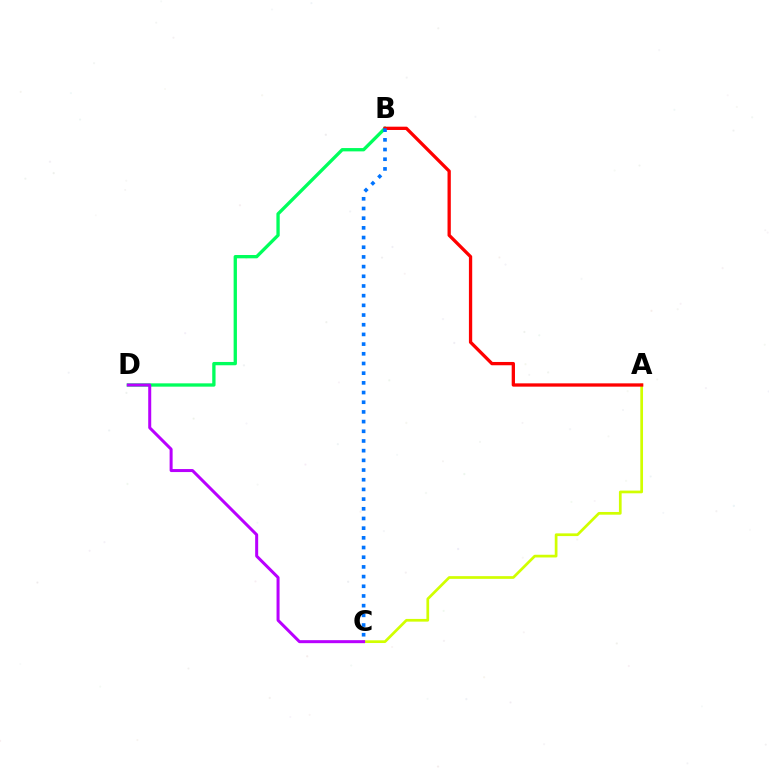{('A', 'C'): [{'color': '#d1ff00', 'line_style': 'solid', 'thickness': 1.95}], ('B', 'D'): [{'color': '#00ff5c', 'line_style': 'solid', 'thickness': 2.38}], ('A', 'B'): [{'color': '#ff0000', 'line_style': 'solid', 'thickness': 2.37}], ('B', 'C'): [{'color': '#0074ff', 'line_style': 'dotted', 'thickness': 2.63}], ('C', 'D'): [{'color': '#b900ff', 'line_style': 'solid', 'thickness': 2.17}]}